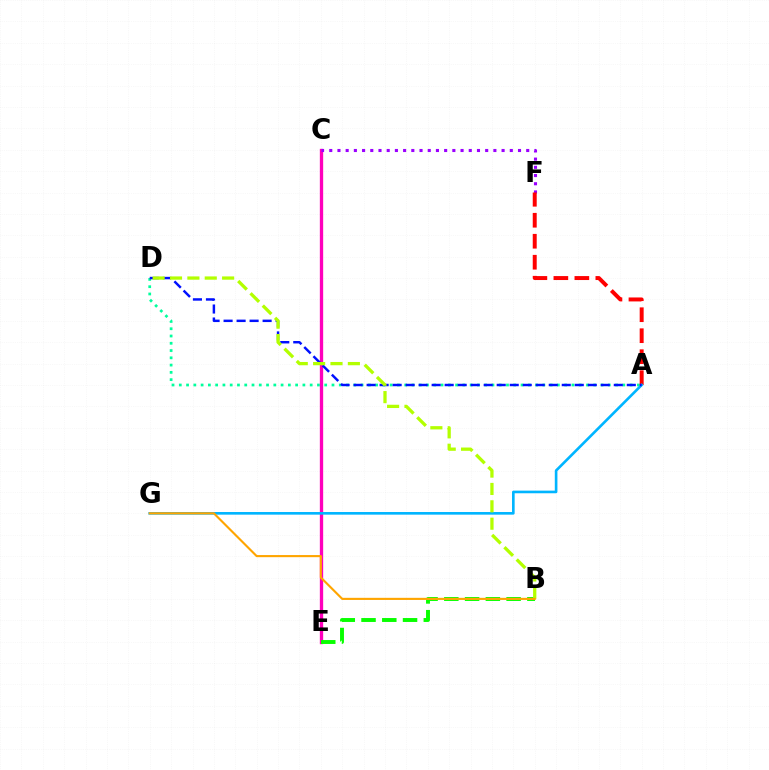{('A', 'D'): [{'color': '#00ff9d', 'line_style': 'dotted', 'thickness': 1.98}, {'color': '#0010ff', 'line_style': 'dashed', 'thickness': 1.77}], ('C', 'E'): [{'color': '#ff00bd', 'line_style': 'solid', 'thickness': 2.39}], ('C', 'F'): [{'color': '#9b00ff', 'line_style': 'dotted', 'thickness': 2.23}], ('A', 'F'): [{'color': '#ff0000', 'line_style': 'dashed', 'thickness': 2.85}], ('A', 'G'): [{'color': '#00b5ff', 'line_style': 'solid', 'thickness': 1.9}], ('B', 'E'): [{'color': '#08ff00', 'line_style': 'dashed', 'thickness': 2.82}], ('B', 'D'): [{'color': '#b3ff00', 'line_style': 'dashed', 'thickness': 2.36}], ('B', 'G'): [{'color': '#ffa500', 'line_style': 'solid', 'thickness': 1.54}]}